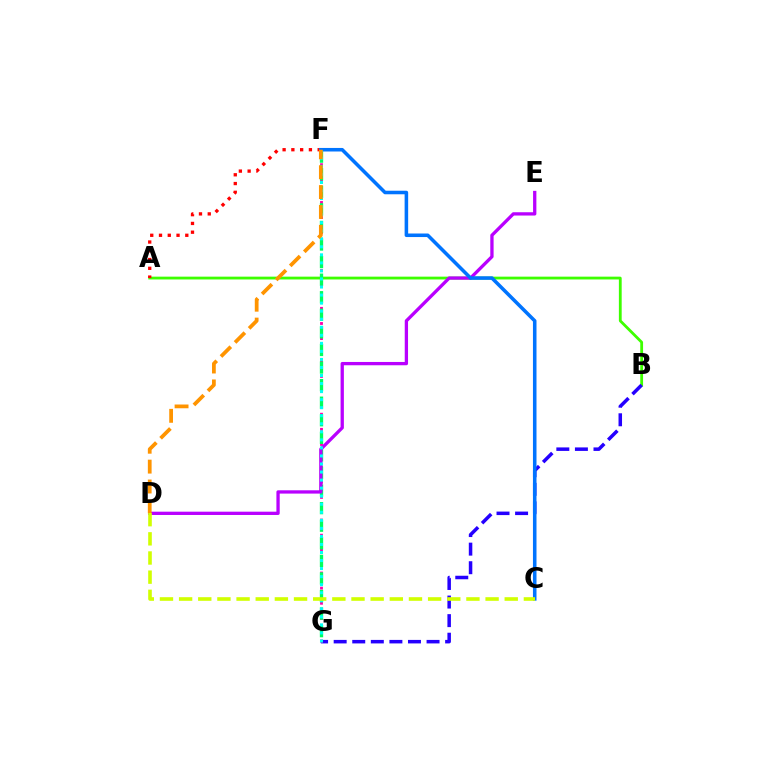{('A', 'B'): [{'color': '#3dff00', 'line_style': 'solid', 'thickness': 2.02}], ('B', 'G'): [{'color': '#2500ff', 'line_style': 'dashed', 'thickness': 2.52}], ('F', 'G'): [{'color': '#ff00ac', 'line_style': 'dotted', 'thickness': 2.05}, {'color': '#00ff5c', 'line_style': 'dashed', 'thickness': 2.39}, {'color': '#00fff6', 'line_style': 'dotted', 'thickness': 2.19}], ('A', 'F'): [{'color': '#ff0000', 'line_style': 'dotted', 'thickness': 2.38}], ('D', 'E'): [{'color': '#b900ff', 'line_style': 'solid', 'thickness': 2.37}], ('C', 'F'): [{'color': '#0074ff', 'line_style': 'solid', 'thickness': 2.55}], ('D', 'F'): [{'color': '#ff9400', 'line_style': 'dashed', 'thickness': 2.7}], ('C', 'D'): [{'color': '#d1ff00', 'line_style': 'dashed', 'thickness': 2.6}]}